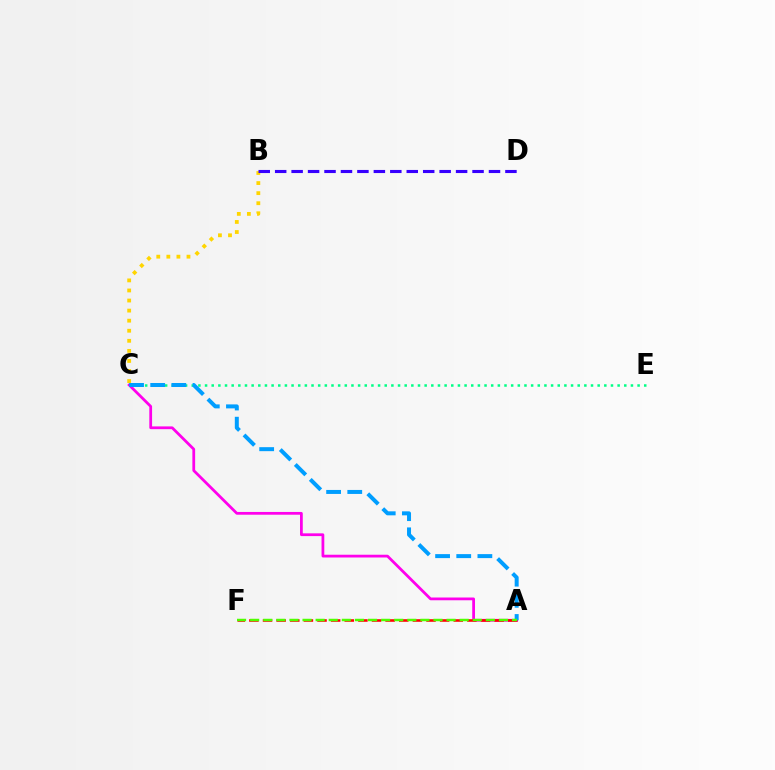{('A', 'C'): [{'color': '#ff00ed', 'line_style': 'solid', 'thickness': 1.99}, {'color': '#009eff', 'line_style': 'dashed', 'thickness': 2.87}], ('B', 'C'): [{'color': '#ffd500', 'line_style': 'dotted', 'thickness': 2.74}], ('B', 'D'): [{'color': '#3700ff', 'line_style': 'dashed', 'thickness': 2.23}], ('C', 'E'): [{'color': '#00ff86', 'line_style': 'dotted', 'thickness': 1.81}], ('A', 'F'): [{'color': '#ff0000', 'line_style': 'dashed', 'thickness': 1.85}, {'color': '#4fff00', 'line_style': 'dashed', 'thickness': 1.78}]}